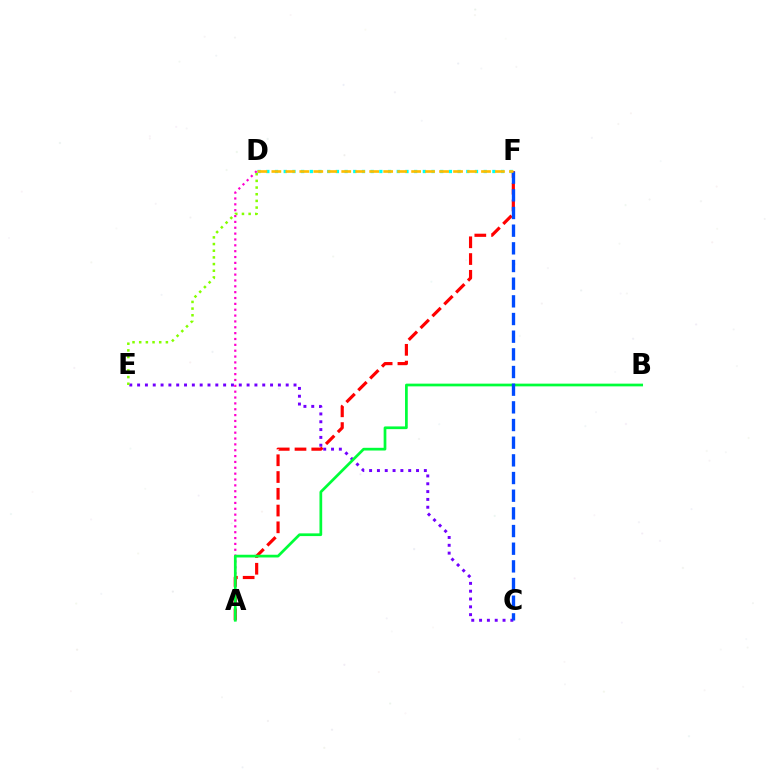{('A', 'F'): [{'color': '#ff0000', 'line_style': 'dashed', 'thickness': 2.28}], ('A', 'D'): [{'color': '#ff00cf', 'line_style': 'dotted', 'thickness': 1.59}], ('C', 'E'): [{'color': '#7200ff', 'line_style': 'dotted', 'thickness': 2.13}], ('D', 'F'): [{'color': '#00fff6', 'line_style': 'dotted', 'thickness': 2.36}, {'color': '#ffbd00', 'line_style': 'dashed', 'thickness': 1.9}], ('A', 'B'): [{'color': '#00ff39', 'line_style': 'solid', 'thickness': 1.96}], ('C', 'F'): [{'color': '#004bff', 'line_style': 'dashed', 'thickness': 2.4}], ('D', 'E'): [{'color': '#84ff00', 'line_style': 'dotted', 'thickness': 1.81}]}